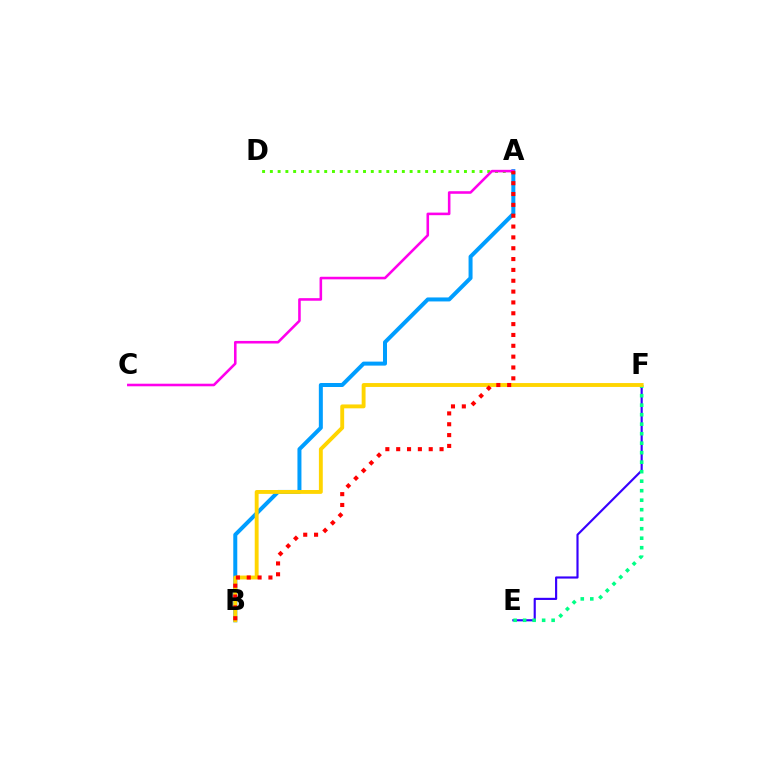{('A', 'B'): [{'color': '#009eff', 'line_style': 'solid', 'thickness': 2.88}, {'color': '#ff0000', 'line_style': 'dotted', 'thickness': 2.95}], ('E', 'F'): [{'color': '#3700ff', 'line_style': 'solid', 'thickness': 1.55}, {'color': '#00ff86', 'line_style': 'dotted', 'thickness': 2.58}], ('A', 'D'): [{'color': '#4fff00', 'line_style': 'dotted', 'thickness': 2.11}], ('B', 'F'): [{'color': '#ffd500', 'line_style': 'solid', 'thickness': 2.8}], ('A', 'C'): [{'color': '#ff00ed', 'line_style': 'solid', 'thickness': 1.86}]}